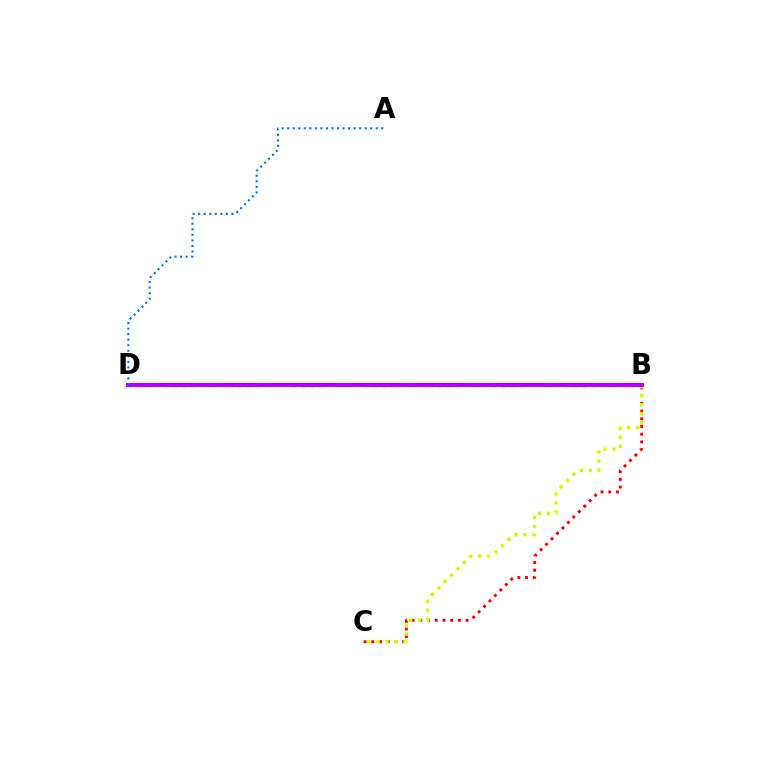{('B', 'D'): [{'color': '#00ff5c', 'line_style': 'dotted', 'thickness': 2.47}, {'color': '#b900ff', 'line_style': 'solid', 'thickness': 2.9}], ('B', 'C'): [{'color': '#ff0000', 'line_style': 'dotted', 'thickness': 2.1}, {'color': '#d1ff00', 'line_style': 'dotted', 'thickness': 2.45}], ('A', 'D'): [{'color': '#0074ff', 'line_style': 'dotted', 'thickness': 1.5}]}